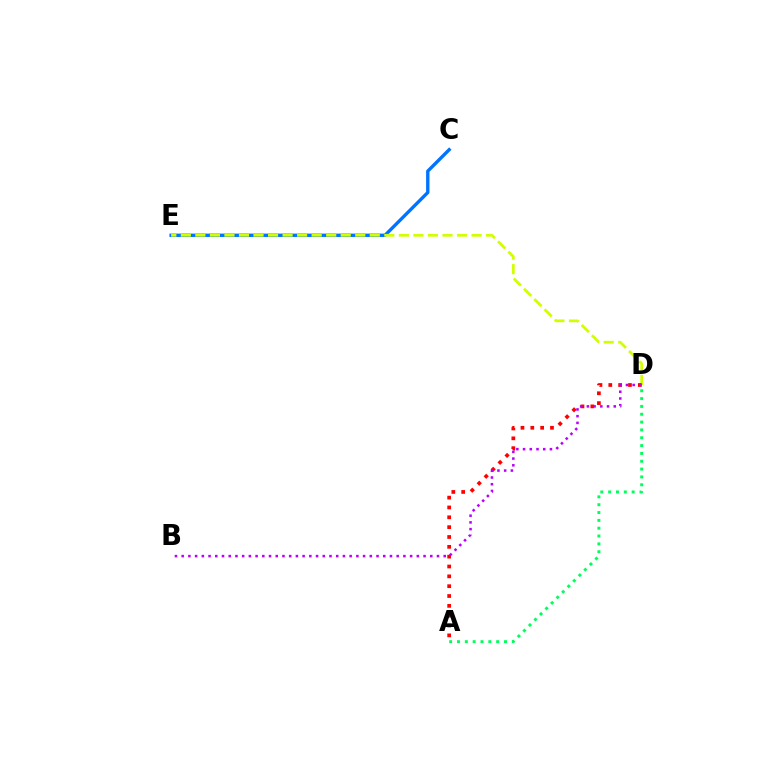{('C', 'E'): [{'color': '#0074ff', 'line_style': 'solid', 'thickness': 2.42}], ('D', 'E'): [{'color': '#d1ff00', 'line_style': 'dashed', 'thickness': 1.97}], ('A', 'D'): [{'color': '#ff0000', 'line_style': 'dotted', 'thickness': 2.67}, {'color': '#00ff5c', 'line_style': 'dotted', 'thickness': 2.13}], ('B', 'D'): [{'color': '#b900ff', 'line_style': 'dotted', 'thickness': 1.83}]}